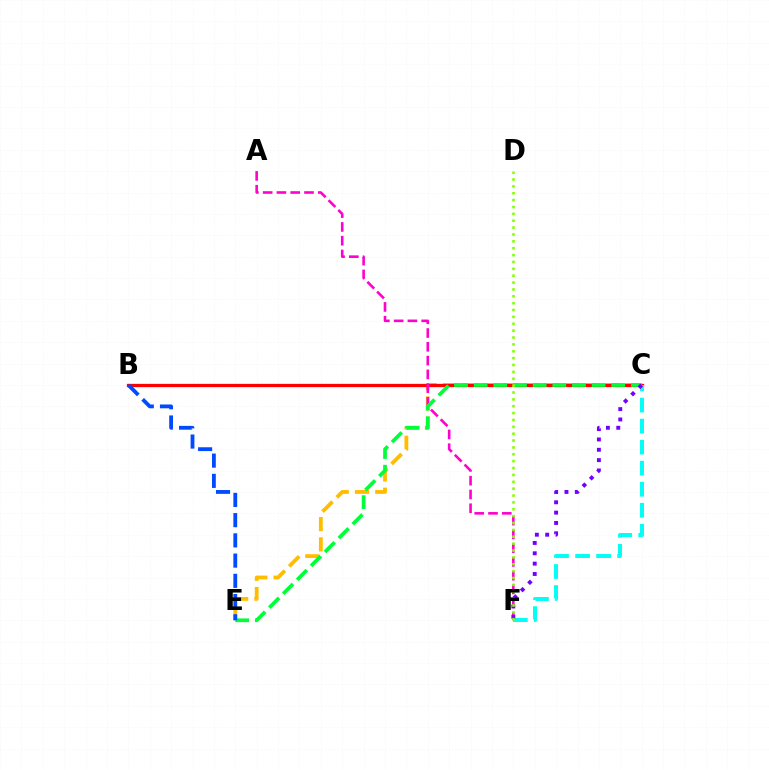{('C', 'E'): [{'color': '#ffbd00', 'line_style': 'dashed', 'thickness': 2.75}, {'color': '#00ff39', 'line_style': 'dashed', 'thickness': 2.67}], ('B', 'C'): [{'color': '#ff0000', 'line_style': 'solid', 'thickness': 2.36}], ('A', 'F'): [{'color': '#ff00cf', 'line_style': 'dashed', 'thickness': 1.87}], ('C', 'F'): [{'color': '#00fff6', 'line_style': 'dashed', 'thickness': 2.86}, {'color': '#7200ff', 'line_style': 'dotted', 'thickness': 2.81}], ('B', 'E'): [{'color': '#004bff', 'line_style': 'dashed', 'thickness': 2.75}], ('D', 'F'): [{'color': '#84ff00', 'line_style': 'dotted', 'thickness': 1.87}]}